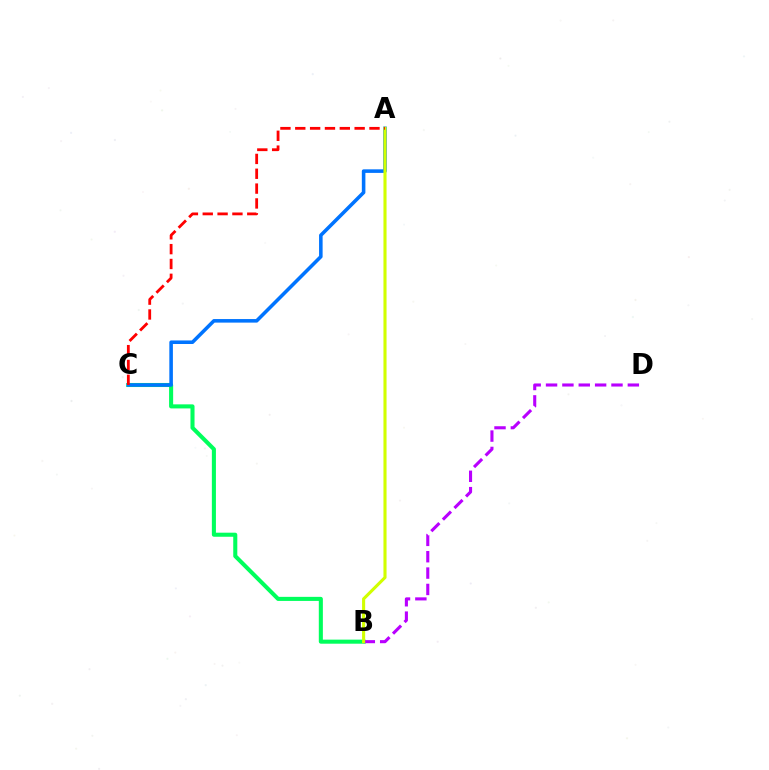{('B', 'C'): [{'color': '#00ff5c', 'line_style': 'solid', 'thickness': 2.93}], ('A', 'C'): [{'color': '#0074ff', 'line_style': 'solid', 'thickness': 2.57}, {'color': '#ff0000', 'line_style': 'dashed', 'thickness': 2.02}], ('B', 'D'): [{'color': '#b900ff', 'line_style': 'dashed', 'thickness': 2.22}], ('A', 'B'): [{'color': '#d1ff00', 'line_style': 'solid', 'thickness': 2.23}]}